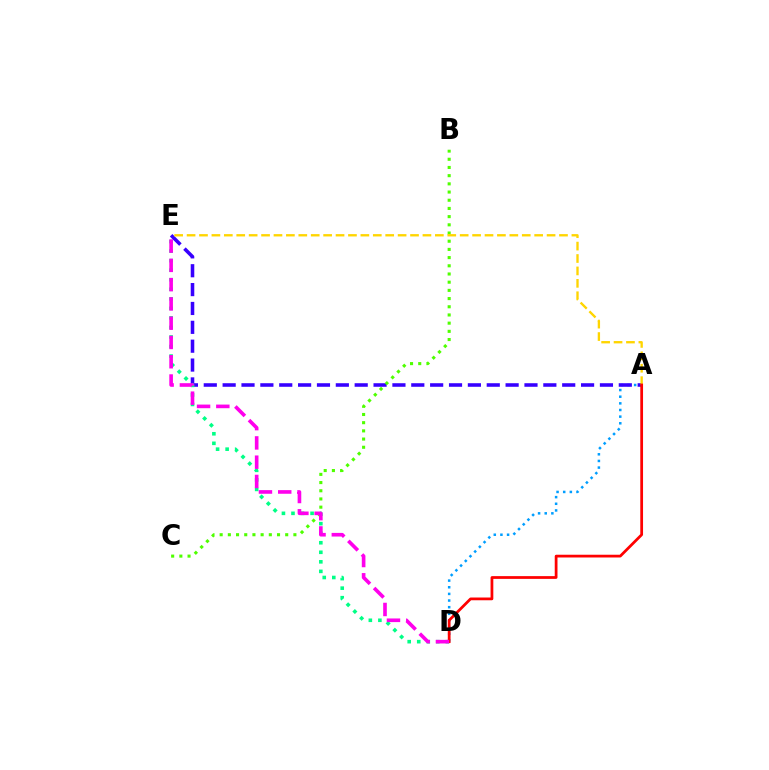{('A', 'D'): [{'color': '#009eff', 'line_style': 'dotted', 'thickness': 1.81}, {'color': '#ff0000', 'line_style': 'solid', 'thickness': 1.98}], ('A', 'E'): [{'color': '#3700ff', 'line_style': 'dashed', 'thickness': 2.56}, {'color': '#ffd500', 'line_style': 'dashed', 'thickness': 1.69}], ('B', 'C'): [{'color': '#4fff00', 'line_style': 'dotted', 'thickness': 2.23}], ('D', 'E'): [{'color': '#00ff86', 'line_style': 'dotted', 'thickness': 2.59}, {'color': '#ff00ed', 'line_style': 'dashed', 'thickness': 2.62}]}